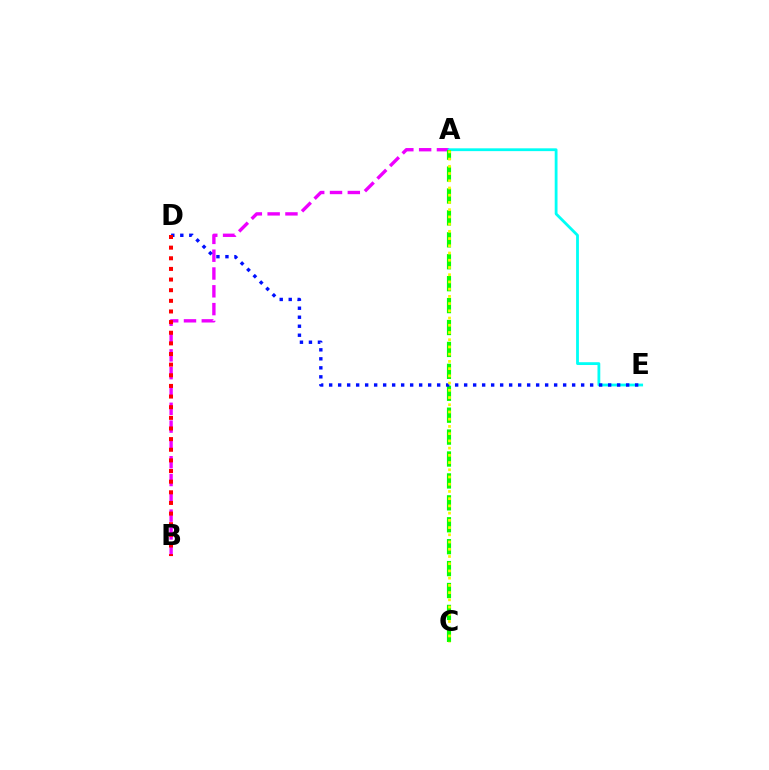{('A', 'B'): [{'color': '#ee00ff', 'line_style': 'dashed', 'thickness': 2.42}], ('A', 'E'): [{'color': '#00fff6', 'line_style': 'solid', 'thickness': 2.02}], ('A', 'C'): [{'color': '#08ff00', 'line_style': 'dashed', 'thickness': 2.98}, {'color': '#fcf500', 'line_style': 'dotted', 'thickness': 1.96}], ('D', 'E'): [{'color': '#0010ff', 'line_style': 'dotted', 'thickness': 2.45}], ('B', 'D'): [{'color': '#ff0000', 'line_style': 'dotted', 'thickness': 2.89}]}